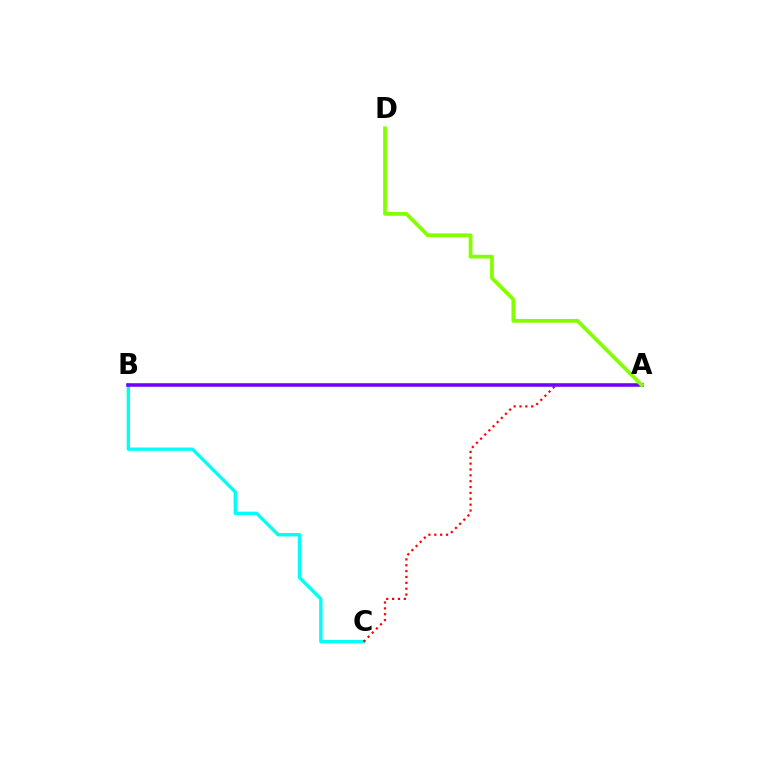{('B', 'C'): [{'color': '#00fff6', 'line_style': 'solid', 'thickness': 2.41}], ('A', 'C'): [{'color': '#ff0000', 'line_style': 'dotted', 'thickness': 1.59}], ('A', 'B'): [{'color': '#7200ff', 'line_style': 'solid', 'thickness': 2.55}], ('A', 'D'): [{'color': '#84ff00', 'line_style': 'solid', 'thickness': 2.71}]}